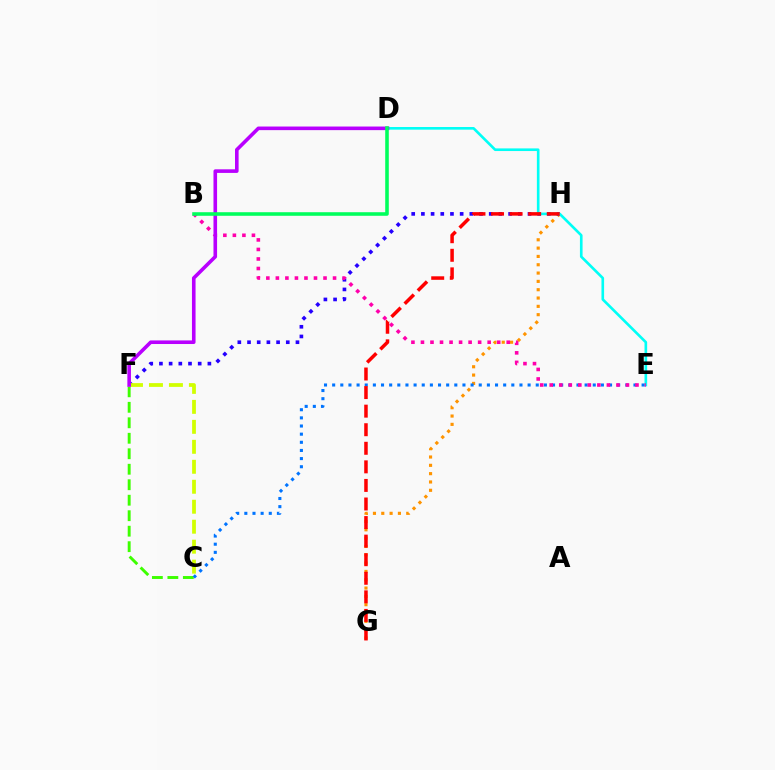{('C', 'F'): [{'color': '#3dff00', 'line_style': 'dashed', 'thickness': 2.1}, {'color': '#d1ff00', 'line_style': 'dashed', 'thickness': 2.71}], ('G', 'H'): [{'color': '#ff9400', 'line_style': 'dotted', 'thickness': 2.26}, {'color': '#ff0000', 'line_style': 'dashed', 'thickness': 2.52}], ('F', 'H'): [{'color': '#2500ff', 'line_style': 'dotted', 'thickness': 2.63}], ('D', 'E'): [{'color': '#00fff6', 'line_style': 'solid', 'thickness': 1.9}], ('C', 'E'): [{'color': '#0074ff', 'line_style': 'dotted', 'thickness': 2.21}], ('B', 'E'): [{'color': '#ff00ac', 'line_style': 'dotted', 'thickness': 2.59}], ('D', 'F'): [{'color': '#b900ff', 'line_style': 'solid', 'thickness': 2.59}], ('B', 'D'): [{'color': '#00ff5c', 'line_style': 'solid', 'thickness': 2.57}]}